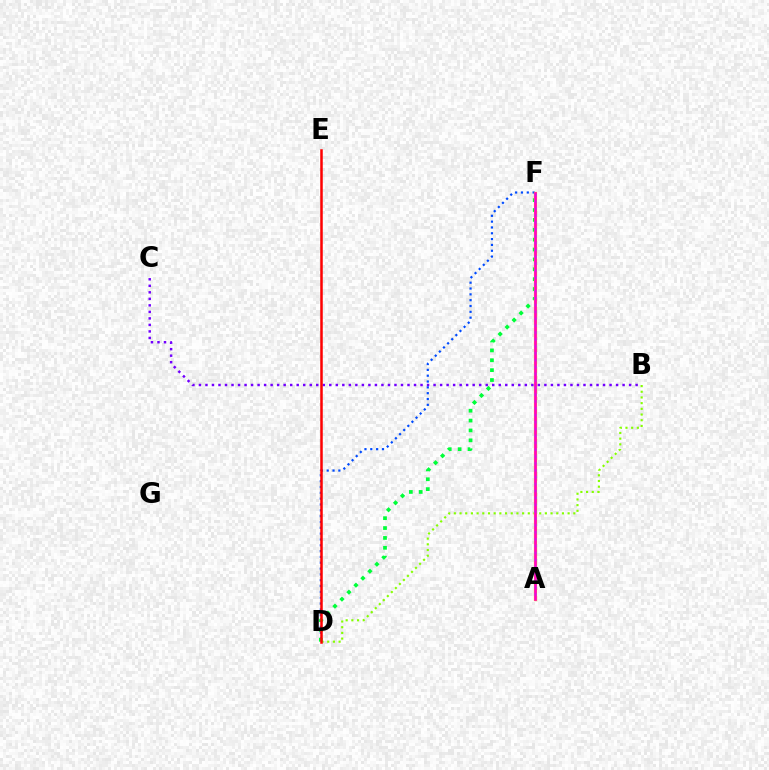{('B', 'D'): [{'color': '#84ff00', 'line_style': 'dotted', 'thickness': 1.55}], ('D', 'F'): [{'color': '#004bff', 'line_style': 'dotted', 'thickness': 1.58}, {'color': '#00ff39', 'line_style': 'dotted', 'thickness': 2.68}], ('A', 'F'): [{'color': '#ffbd00', 'line_style': 'solid', 'thickness': 2.3}, {'color': '#00fff6', 'line_style': 'dotted', 'thickness': 1.87}, {'color': '#ff00cf', 'line_style': 'solid', 'thickness': 1.87}], ('B', 'C'): [{'color': '#7200ff', 'line_style': 'dotted', 'thickness': 1.77}], ('D', 'E'): [{'color': '#ff0000', 'line_style': 'solid', 'thickness': 1.81}]}